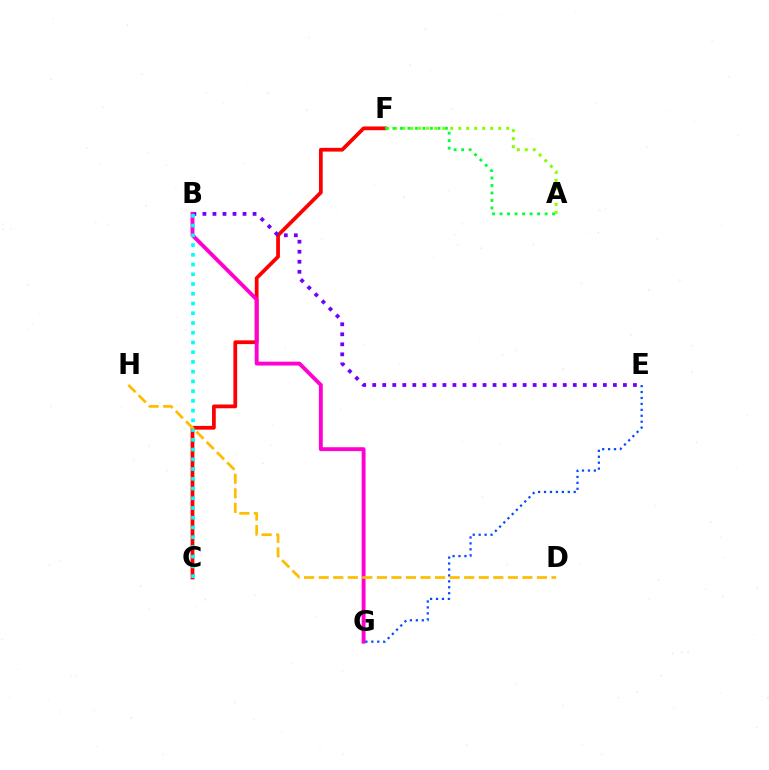{('C', 'F'): [{'color': '#ff0000', 'line_style': 'solid', 'thickness': 2.7}], ('A', 'F'): [{'color': '#84ff00', 'line_style': 'dotted', 'thickness': 2.17}, {'color': '#00ff39', 'line_style': 'dotted', 'thickness': 2.04}], ('B', 'E'): [{'color': '#7200ff', 'line_style': 'dotted', 'thickness': 2.72}], ('B', 'G'): [{'color': '#ff00cf', 'line_style': 'solid', 'thickness': 2.8}], ('E', 'G'): [{'color': '#004bff', 'line_style': 'dotted', 'thickness': 1.61}], ('B', 'C'): [{'color': '#00fff6', 'line_style': 'dotted', 'thickness': 2.65}], ('D', 'H'): [{'color': '#ffbd00', 'line_style': 'dashed', 'thickness': 1.98}]}